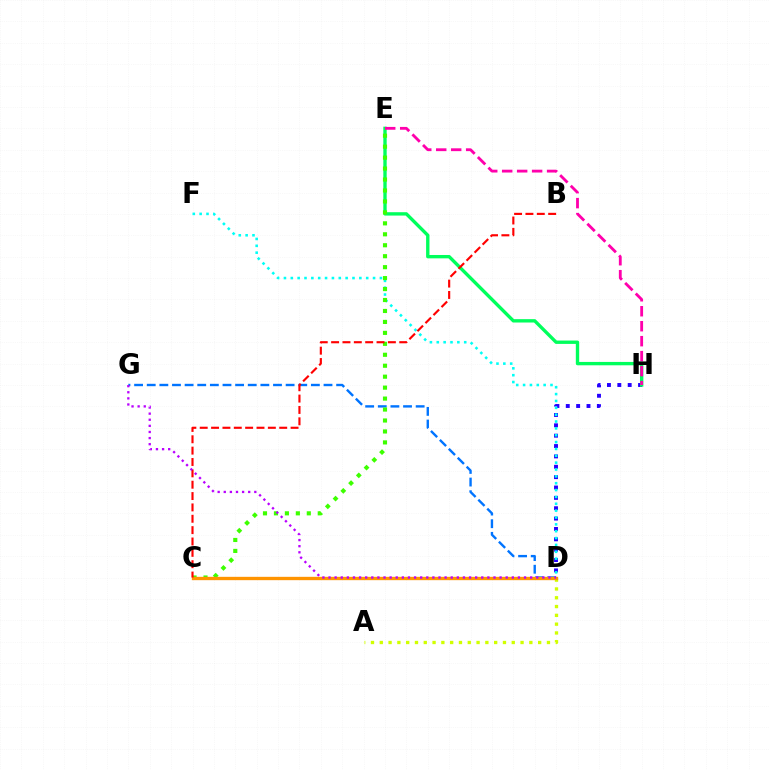{('D', 'H'): [{'color': '#2500ff', 'line_style': 'dotted', 'thickness': 2.82}], ('E', 'H'): [{'color': '#00ff5c', 'line_style': 'solid', 'thickness': 2.42}, {'color': '#ff00ac', 'line_style': 'dashed', 'thickness': 2.03}], ('D', 'F'): [{'color': '#00fff6', 'line_style': 'dotted', 'thickness': 1.86}], ('D', 'G'): [{'color': '#0074ff', 'line_style': 'dashed', 'thickness': 1.72}, {'color': '#b900ff', 'line_style': 'dotted', 'thickness': 1.66}], ('C', 'E'): [{'color': '#3dff00', 'line_style': 'dotted', 'thickness': 2.98}], ('A', 'D'): [{'color': '#d1ff00', 'line_style': 'dotted', 'thickness': 2.39}], ('C', 'D'): [{'color': '#ff9400', 'line_style': 'solid', 'thickness': 2.4}], ('B', 'C'): [{'color': '#ff0000', 'line_style': 'dashed', 'thickness': 1.54}]}